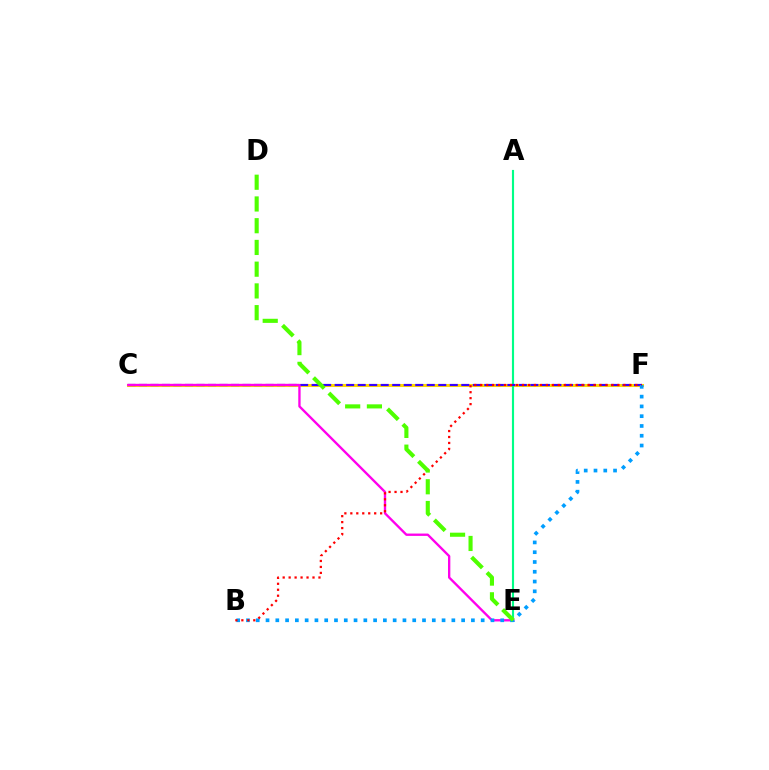{('C', 'F'): [{'color': '#ffd500', 'line_style': 'solid', 'thickness': 2.2}, {'color': '#3700ff', 'line_style': 'dashed', 'thickness': 1.56}], ('A', 'E'): [{'color': '#00ff86', 'line_style': 'solid', 'thickness': 1.54}], ('C', 'E'): [{'color': '#ff00ed', 'line_style': 'solid', 'thickness': 1.69}], ('B', 'F'): [{'color': '#009eff', 'line_style': 'dotted', 'thickness': 2.66}, {'color': '#ff0000', 'line_style': 'dotted', 'thickness': 1.62}], ('D', 'E'): [{'color': '#4fff00', 'line_style': 'dashed', 'thickness': 2.95}]}